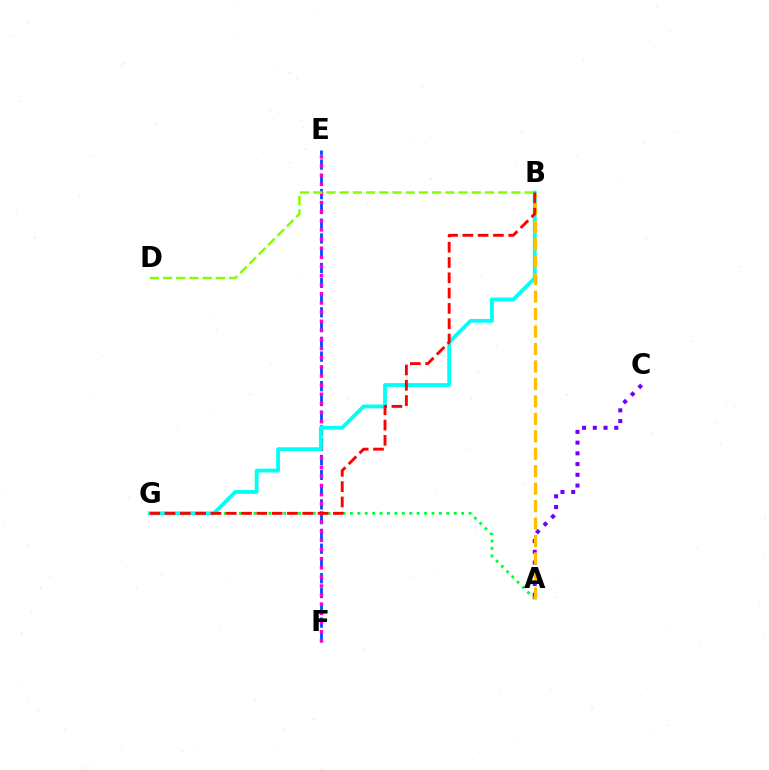{('A', 'G'): [{'color': '#00ff39', 'line_style': 'dotted', 'thickness': 2.01}], ('E', 'F'): [{'color': '#004bff', 'line_style': 'dashed', 'thickness': 2.01}, {'color': '#ff00cf', 'line_style': 'dotted', 'thickness': 2.48}], ('A', 'C'): [{'color': '#7200ff', 'line_style': 'dotted', 'thickness': 2.91}], ('B', 'G'): [{'color': '#00fff6', 'line_style': 'solid', 'thickness': 2.75}, {'color': '#ff0000', 'line_style': 'dashed', 'thickness': 2.08}], ('A', 'B'): [{'color': '#ffbd00', 'line_style': 'dashed', 'thickness': 2.37}], ('B', 'D'): [{'color': '#84ff00', 'line_style': 'dashed', 'thickness': 1.79}]}